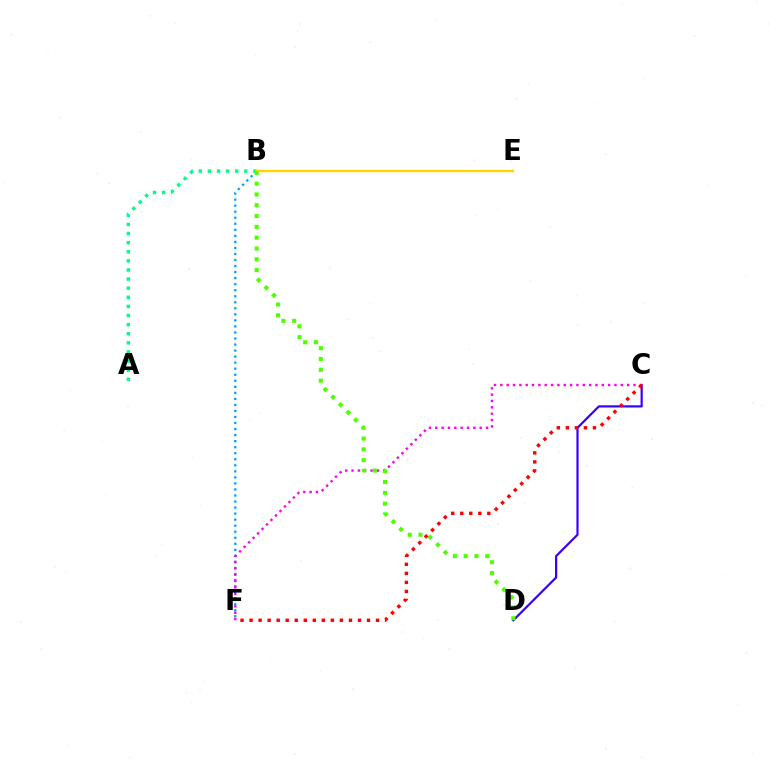{('C', 'D'): [{'color': '#3700ff', 'line_style': 'solid', 'thickness': 1.58}], ('B', 'F'): [{'color': '#009eff', 'line_style': 'dotted', 'thickness': 1.64}], ('A', 'B'): [{'color': '#00ff86', 'line_style': 'dotted', 'thickness': 2.47}], ('C', 'F'): [{'color': '#ff00ed', 'line_style': 'dotted', 'thickness': 1.72}, {'color': '#ff0000', 'line_style': 'dotted', 'thickness': 2.45}], ('B', 'E'): [{'color': '#ffd500', 'line_style': 'solid', 'thickness': 1.76}], ('B', 'D'): [{'color': '#4fff00', 'line_style': 'dotted', 'thickness': 2.94}]}